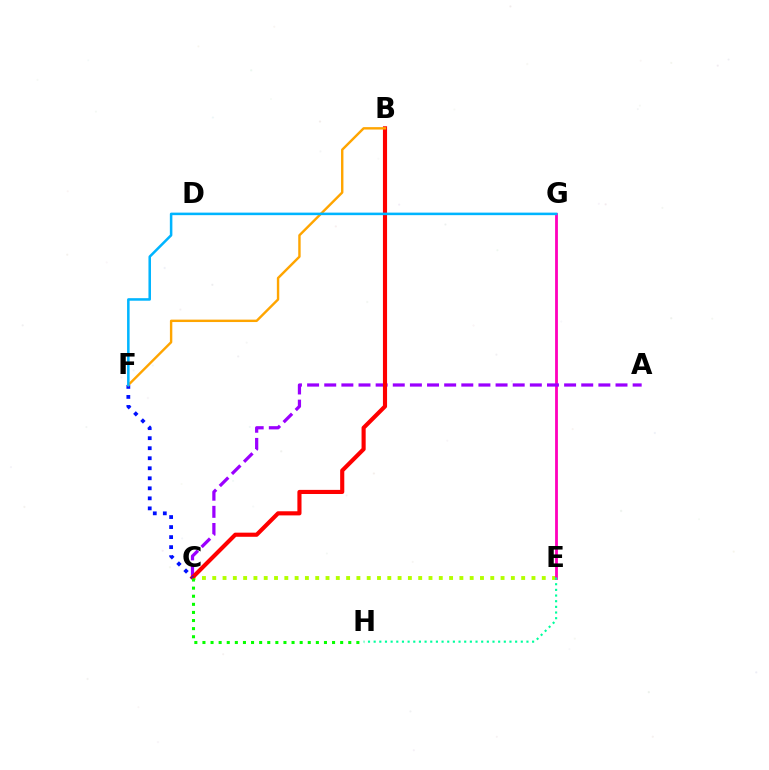{('C', 'E'): [{'color': '#b3ff00', 'line_style': 'dotted', 'thickness': 2.8}], ('E', 'G'): [{'color': '#ff00bd', 'line_style': 'solid', 'thickness': 2.02}], ('A', 'C'): [{'color': '#9b00ff', 'line_style': 'dashed', 'thickness': 2.33}], ('B', 'C'): [{'color': '#ff0000', 'line_style': 'solid', 'thickness': 2.97}], ('C', 'F'): [{'color': '#0010ff', 'line_style': 'dotted', 'thickness': 2.72}], ('C', 'H'): [{'color': '#08ff00', 'line_style': 'dotted', 'thickness': 2.2}], ('B', 'F'): [{'color': '#ffa500', 'line_style': 'solid', 'thickness': 1.73}], ('F', 'G'): [{'color': '#00b5ff', 'line_style': 'solid', 'thickness': 1.82}], ('E', 'H'): [{'color': '#00ff9d', 'line_style': 'dotted', 'thickness': 1.54}]}